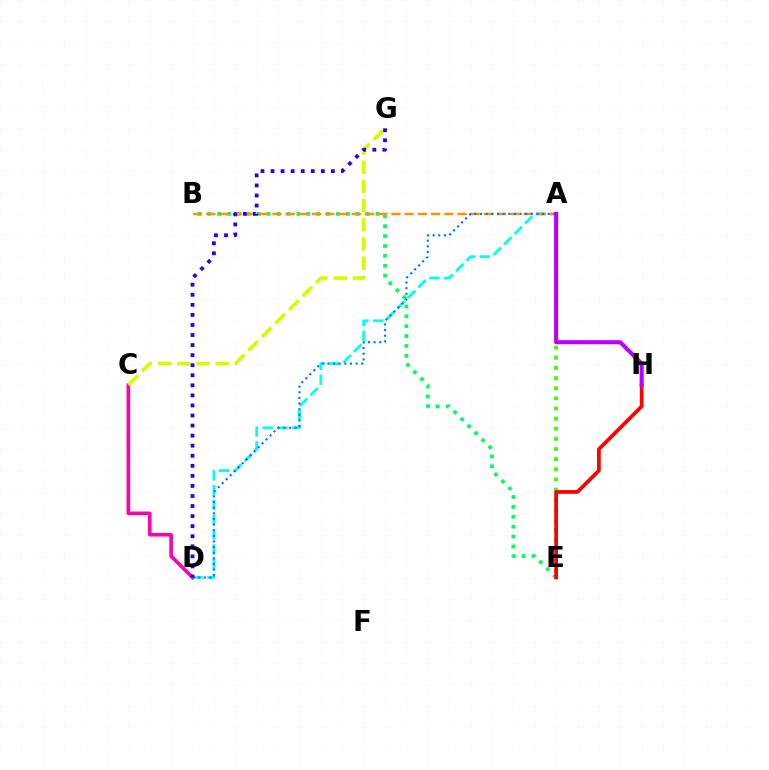{('A', 'E'): [{'color': '#3dff00', 'line_style': 'dotted', 'thickness': 2.75}], ('B', 'E'): [{'color': '#00ff5c', 'line_style': 'dotted', 'thickness': 2.69}], ('A', 'D'): [{'color': '#00fff6', 'line_style': 'dashed', 'thickness': 2.01}, {'color': '#0074ff', 'line_style': 'dotted', 'thickness': 1.53}], ('E', 'H'): [{'color': '#ff0000', 'line_style': 'solid', 'thickness': 2.68}], ('A', 'B'): [{'color': '#ff9400', 'line_style': 'dashed', 'thickness': 1.8}], ('C', 'D'): [{'color': '#ff00ac', 'line_style': 'solid', 'thickness': 2.62}], ('C', 'G'): [{'color': '#d1ff00', 'line_style': 'dashed', 'thickness': 2.61}], ('A', 'H'): [{'color': '#b900ff', 'line_style': 'solid', 'thickness': 2.93}], ('D', 'G'): [{'color': '#2500ff', 'line_style': 'dotted', 'thickness': 2.73}]}